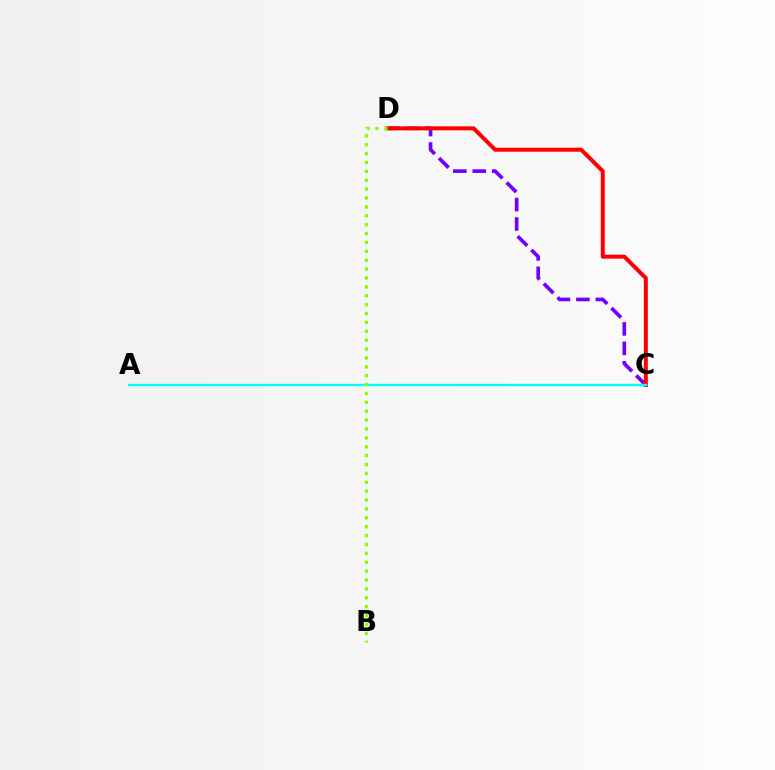{('C', 'D'): [{'color': '#7200ff', 'line_style': 'dashed', 'thickness': 2.64}, {'color': '#ff0000', 'line_style': 'solid', 'thickness': 2.87}], ('A', 'C'): [{'color': '#00fff6', 'line_style': 'solid', 'thickness': 1.67}], ('B', 'D'): [{'color': '#84ff00', 'line_style': 'dotted', 'thickness': 2.41}]}